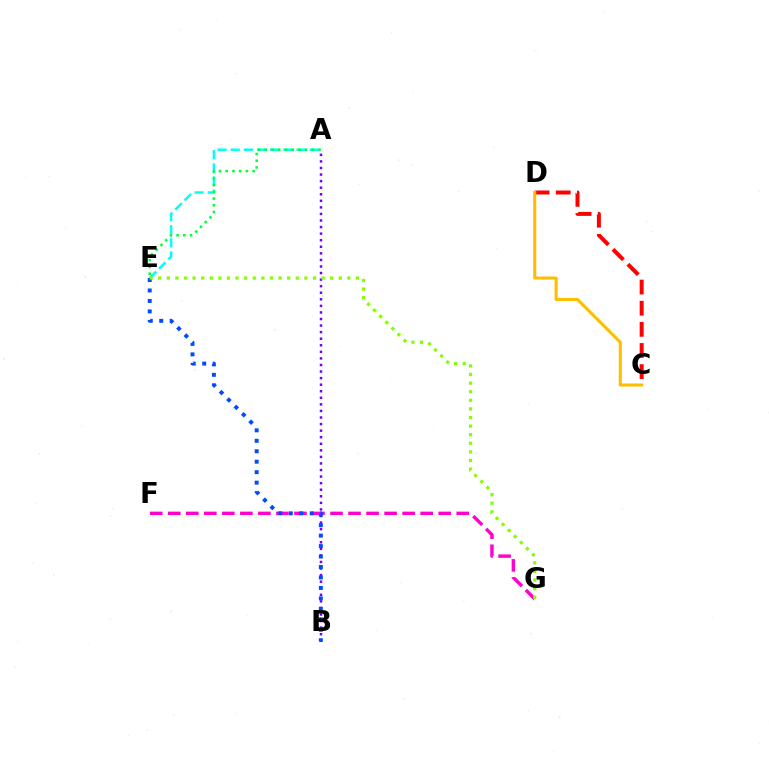{('C', 'D'): [{'color': '#ff0000', 'line_style': 'dashed', 'thickness': 2.87}, {'color': '#ffbd00', 'line_style': 'solid', 'thickness': 2.2}], ('F', 'G'): [{'color': '#ff00cf', 'line_style': 'dashed', 'thickness': 2.45}], ('A', 'E'): [{'color': '#00fff6', 'line_style': 'dashed', 'thickness': 1.79}, {'color': '#00ff39', 'line_style': 'dotted', 'thickness': 1.83}], ('A', 'B'): [{'color': '#7200ff', 'line_style': 'dotted', 'thickness': 1.78}], ('B', 'E'): [{'color': '#004bff', 'line_style': 'dotted', 'thickness': 2.84}], ('E', 'G'): [{'color': '#84ff00', 'line_style': 'dotted', 'thickness': 2.34}]}